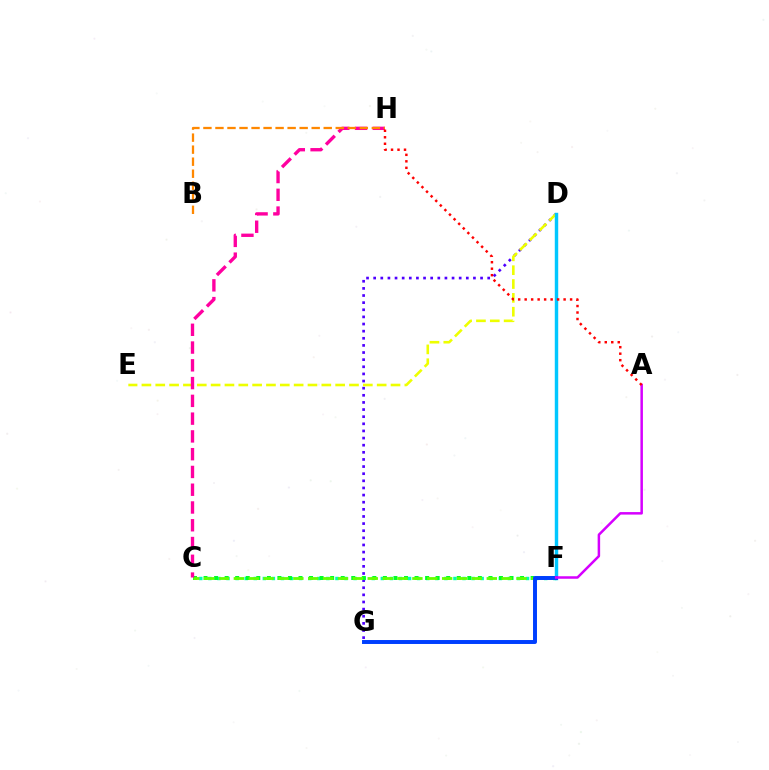{('C', 'F'): [{'color': '#00ffaf', 'line_style': 'dotted', 'thickness': 2.47}, {'color': '#00ff27', 'line_style': 'dotted', 'thickness': 2.87}, {'color': '#66ff00', 'line_style': 'dashed', 'thickness': 2.02}], ('D', 'G'): [{'color': '#4f00ff', 'line_style': 'dotted', 'thickness': 1.94}], ('D', 'E'): [{'color': '#eeff00', 'line_style': 'dashed', 'thickness': 1.88}], ('D', 'F'): [{'color': '#00c7ff', 'line_style': 'solid', 'thickness': 2.47}], ('F', 'G'): [{'color': '#003fff', 'line_style': 'solid', 'thickness': 2.85}], ('C', 'H'): [{'color': '#ff00a0', 'line_style': 'dashed', 'thickness': 2.41}], ('A', 'F'): [{'color': '#d600ff', 'line_style': 'solid', 'thickness': 1.8}], ('B', 'H'): [{'color': '#ff8800', 'line_style': 'dashed', 'thickness': 1.63}], ('A', 'H'): [{'color': '#ff0000', 'line_style': 'dotted', 'thickness': 1.76}]}